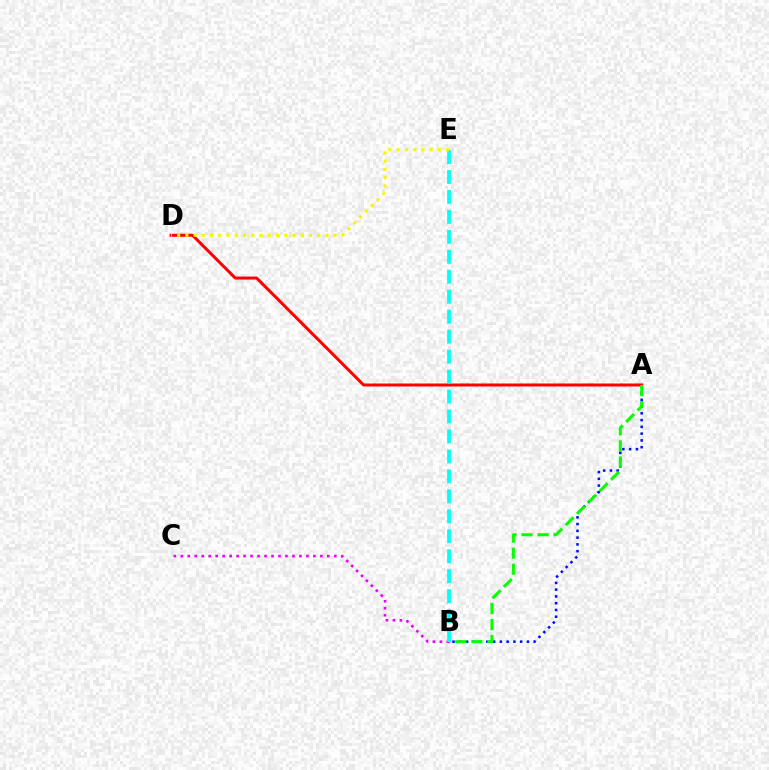{('A', 'B'): [{'color': '#0010ff', 'line_style': 'dotted', 'thickness': 1.84}, {'color': '#08ff00', 'line_style': 'dashed', 'thickness': 2.18}], ('A', 'D'): [{'color': '#ff0000', 'line_style': 'solid', 'thickness': 2.16}], ('B', 'C'): [{'color': '#ee00ff', 'line_style': 'dotted', 'thickness': 1.9}], ('B', 'E'): [{'color': '#00fff6', 'line_style': 'dashed', 'thickness': 2.71}], ('D', 'E'): [{'color': '#fcf500', 'line_style': 'dotted', 'thickness': 2.24}]}